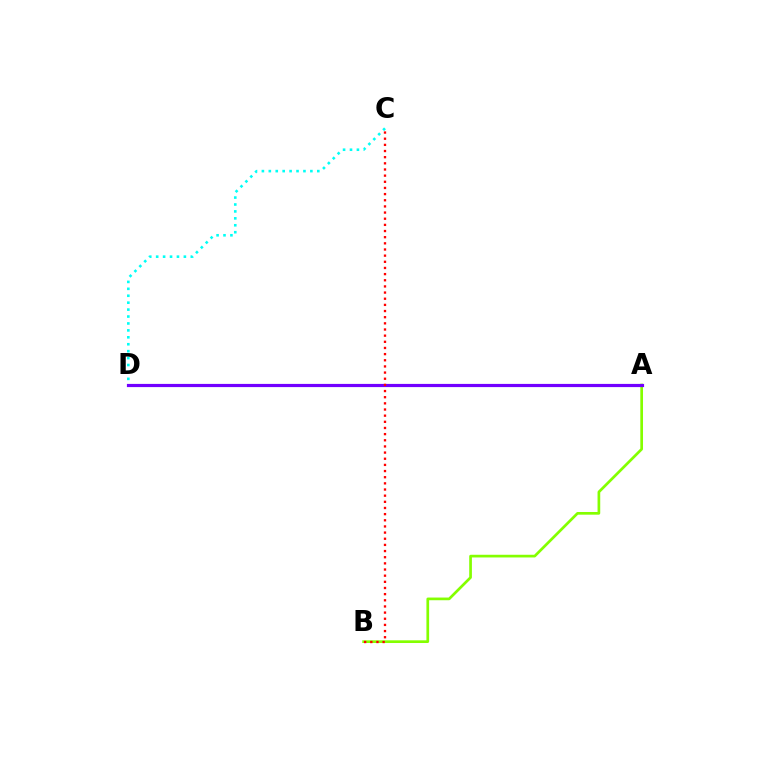{('C', 'D'): [{'color': '#00fff6', 'line_style': 'dotted', 'thickness': 1.88}], ('A', 'B'): [{'color': '#84ff00', 'line_style': 'solid', 'thickness': 1.94}], ('A', 'D'): [{'color': '#7200ff', 'line_style': 'solid', 'thickness': 2.29}], ('B', 'C'): [{'color': '#ff0000', 'line_style': 'dotted', 'thickness': 1.67}]}